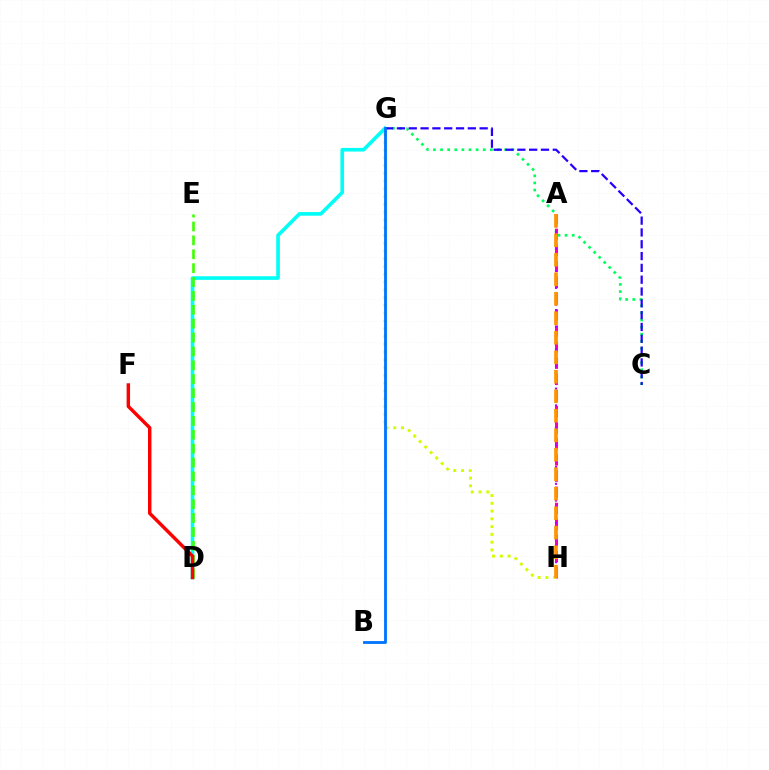{('D', 'G'): [{'color': '#00fff6', 'line_style': 'solid', 'thickness': 2.61}], ('D', 'E'): [{'color': '#3dff00', 'line_style': 'dashed', 'thickness': 1.89}], ('C', 'G'): [{'color': '#00ff5c', 'line_style': 'dotted', 'thickness': 1.93}, {'color': '#2500ff', 'line_style': 'dashed', 'thickness': 1.61}], ('D', 'F'): [{'color': '#ff0000', 'line_style': 'solid', 'thickness': 2.48}], ('A', 'H'): [{'color': '#ff00ac', 'line_style': 'dashed', 'thickness': 2.19}, {'color': '#b900ff', 'line_style': 'dotted', 'thickness': 1.52}, {'color': '#ff9400', 'line_style': 'dashed', 'thickness': 2.65}], ('G', 'H'): [{'color': '#d1ff00', 'line_style': 'dotted', 'thickness': 2.11}], ('B', 'G'): [{'color': '#0074ff', 'line_style': 'solid', 'thickness': 2.03}]}